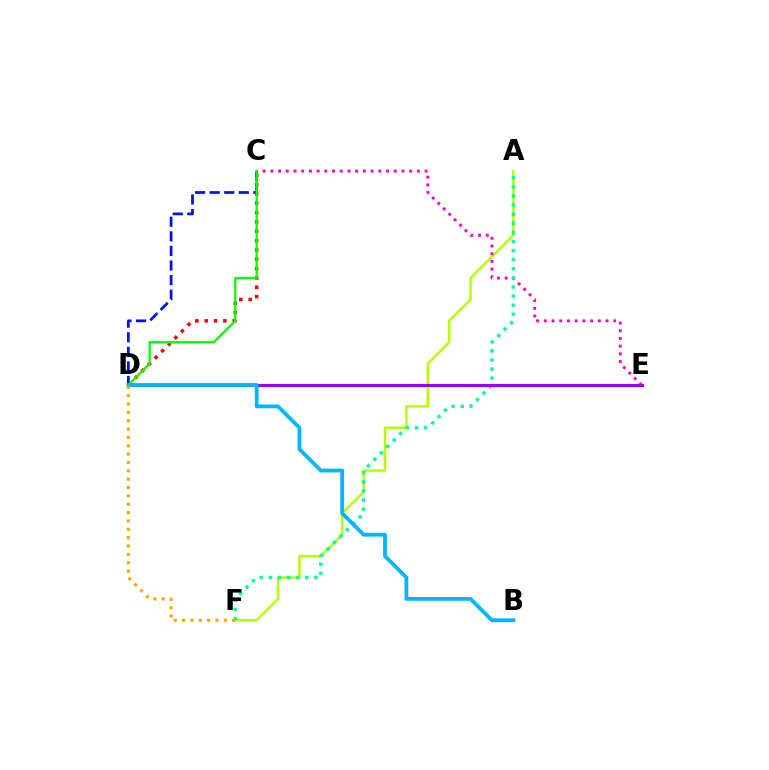{('A', 'F'): [{'color': '#b3ff00', 'line_style': 'solid', 'thickness': 1.78}, {'color': '#00ff9d', 'line_style': 'dotted', 'thickness': 2.47}], ('C', 'E'): [{'color': '#ff00bd', 'line_style': 'dotted', 'thickness': 2.1}], ('C', 'D'): [{'color': '#ff0000', 'line_style': 'dotted', 'thickness': 2.54}, {'color': '#0010ff', 'line_style': 'dashed', 'thickness': 1.98}, {'color': '#08ff00', 'line_style': 'solid', 'thickness': 1.66}], ('D', 'E'): [{'color': '#9b00ff', 'line_style': 'solid', 'thickness': 2.25}], ('B', 'D'): [{'color': '#00b5ff', 'line_style': 'solid', 'thickness': 2.73}], ('D', 'F'): [{'color': '#ffa500', 'line_style': 'dotted', 'thickness': 2.27}]}